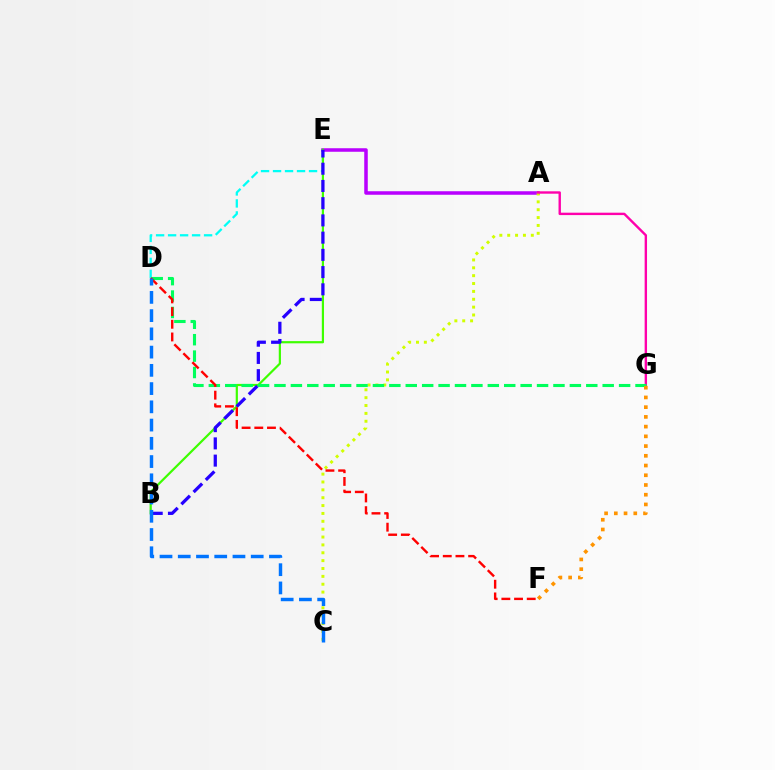{('A', 'E'): [{'color': '#b900ff', 'line_style': 'solid', 'thickness': 2.54}], ('D', 'E'): [{'color': '#00fff6', 'line_style': 'dashed', 'thickness': 1.63}], ('A', 'C'): [{'color': '#d1ff00', 'line_style': 'dotted', 'thickness': 2.14}], ('B', 'E'): [{'color': '#3dff00', 'line_style': 'solid', 'thickness': 1.58}, {'color': '#2500ff', 'line_style': 'dashed', 'thickness': 2.34}], ('A', 'G'): [{'color': '#ff00ac', 'line_style': 'solid', 'thickness': 1.72}], ('D', 'G'): [{'color': '#00ff5c', 'line_style': 'dashed', 'thickness': 2.23}], ('F', 'G'): [{'color': '#ff9400', 'line_style': 'dotted', 'thickness': 2.64}], ('D', 'F'): [{'color': '#ff0000', 'line_style': 'dashed', 'thickness': 1.72}], ('C', 'D'): [{'color': '#0074ff', 'line_style': 'dashed', 'thickness': 2.48}]}